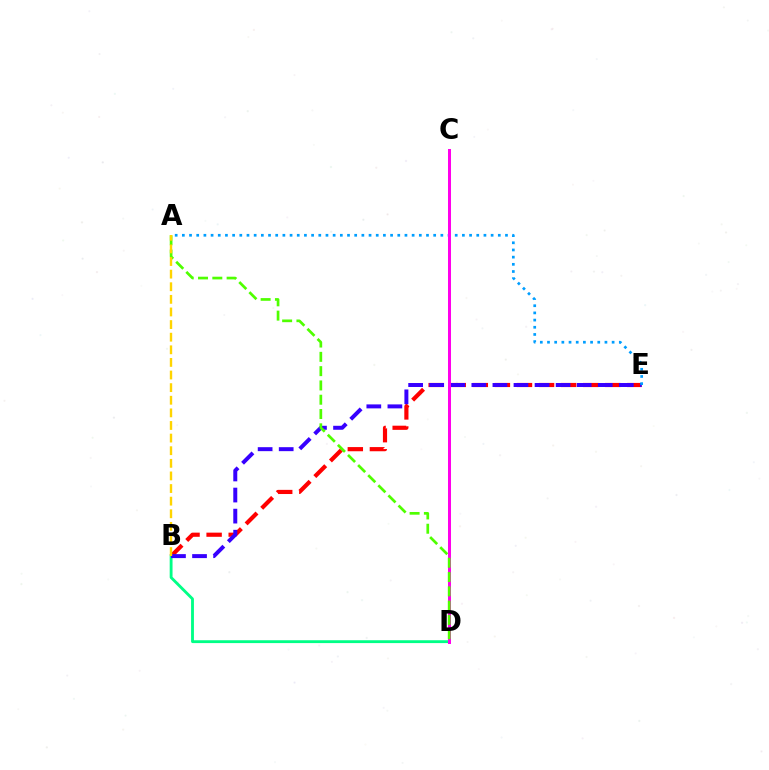{('B', 'D'): [{'color': '#00ff86', 'line_style': 'solid', 'thickness': 2.05}], ('B', 'E'): [{'color': '#ff0000', 'line_style': 'dashed', 'thickness': 3.0}, {'color': '#3700ff', 'line_style': 'dashed', 'thickness': 2.86}], ('A', 'E'): [{'color': '#009eff', 'line_style': 'dotted', 'thickness': 1.95}], ('C', 'D'): [{'color': '#ff00ed', 'line_style': 'solid', 'thickness': 2.17}], ('A', 'D'): [{'color': '#4fff00', 'line_style': 'dashed', 'thickness': 1.94}], ('A', 'B'): [{'color': '#ffd500', 'line_style': 'dashed', 'thickness': 1.71}]}